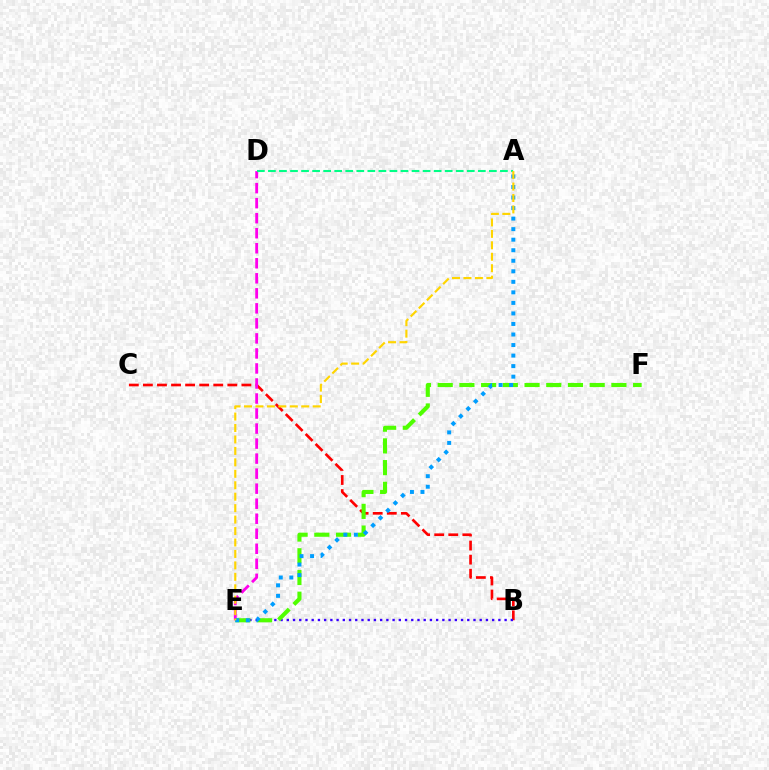{('B', 'C'): [{'color': '#ff0000', 'line_style': 'dashed', 'thickness': 1.91}], ('B', 'E'): [{'color': '#3700ff', 'line_style': 'dotted', 'thickness': 1.69}], ('D', 'E'): [{'color': '#ff00ed', 'line_style': 'dashed', 'thickness': 2.04}], ('E', 'F'): [{'color': '#4fff00', 'line_style': 'dashed', 'thickness': 2.95}], ('A', 'E'): [{'color': '#009eff', 'line_style': 'dotted', 'thickness': 2.86}, {'color': '#ffd500', 'line_style': 'dashed', 'thickness': 1.56}], ('A', 'D'): [{'color': '#00ff86', 'line_style': 'dashed', 'thickness': 1.5}]}